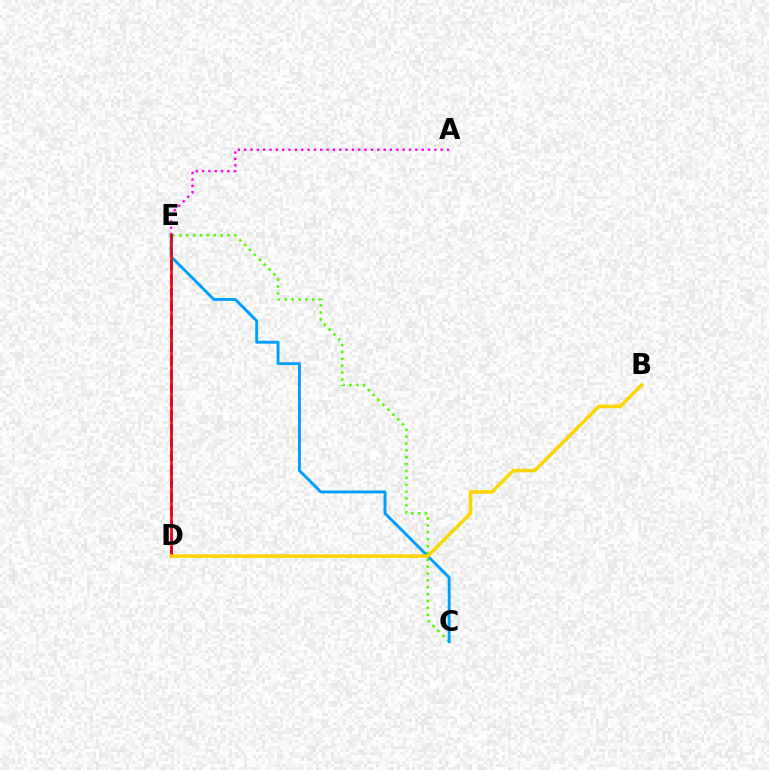{('D', 'E'): [{'color': '#00ff86', 'line_style': 'dotted', 'thickness': 2.16}, {'color': '#3700ff', 'line_style': 'dashed', 'thickness': 1.85}, {'color': '#ff0000', 'line_style': 'solid', 'thickness': 1.8}], ('C', 'E'): [{'color': '#4fff00', 'line_style': 'dotted', 'thickness': 1.87}, {'color': '#009eff', 'line_style': 'solid', 'thickness': 2.09}], ('A', 'E'): [{'color': '#ff00ed', 'line_style': 'dotted', 'thickness': 1.72}], ('B', 'D'): [{'color': '#ffd500', 'line_style': 'solid', 'thickness': 2.53}]}